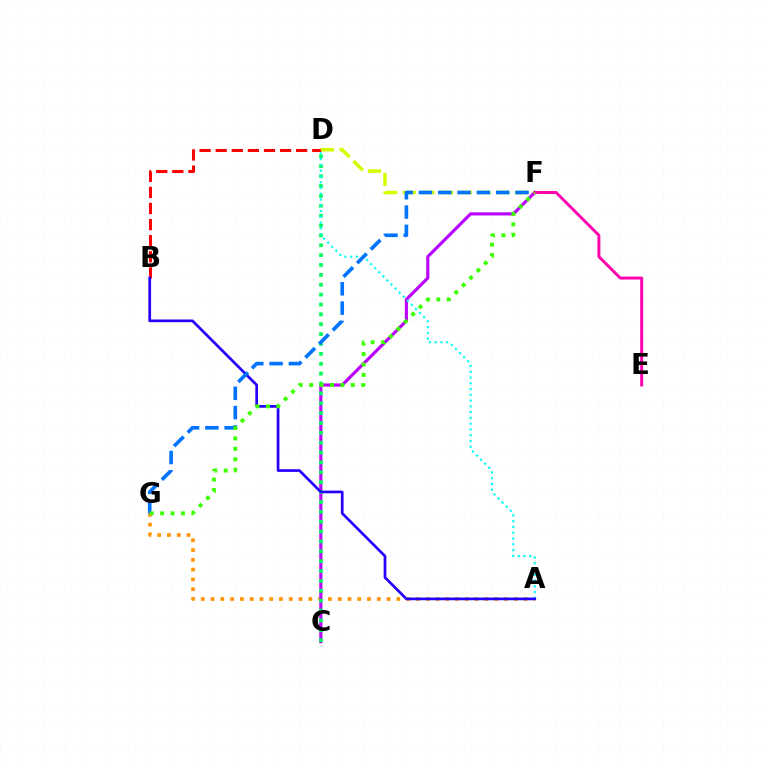{('A', 'G'): [{'color': '#ff9400', 'line_style': 'dotted', 'thickness': 2.66}], ('C', 'F'): [{'color': '#b900ff', 'line_style': 'solid', 'thickness': 2.25}], ('B', 'D'): [{'color': '#ff0000', 'line_style': 'dashed', 'thickness': 2.19}], ('C', 'D'): [{'color': '#00ff5c', 'line_style': 'dotted', 'thickness': 2.68}], ('D', 'F'): [{'color': '#d1ff00', 'line_style': 'dashed', 'thickness': 2.54}], ('A', 'D'): [{'color': '#00fff6', 'line_style': 'dotted', 'thickness': 1.57}], ('A', 'B'): [{'color': '#2500ff', 'line_style': 'solid', 'thickness': 1.95}], ('F', 'G'): [{'color': '#0074ff', 'line_style': 'dashed', 'thickness': 2.62}, {'color': '#3dff00', 'line_style': 'dotted', 'thickness': 2.83}], ('E', 'F'): [{'color': '#ff00ac', 'line_style': 'solid', 'thickness': 2.11}]}